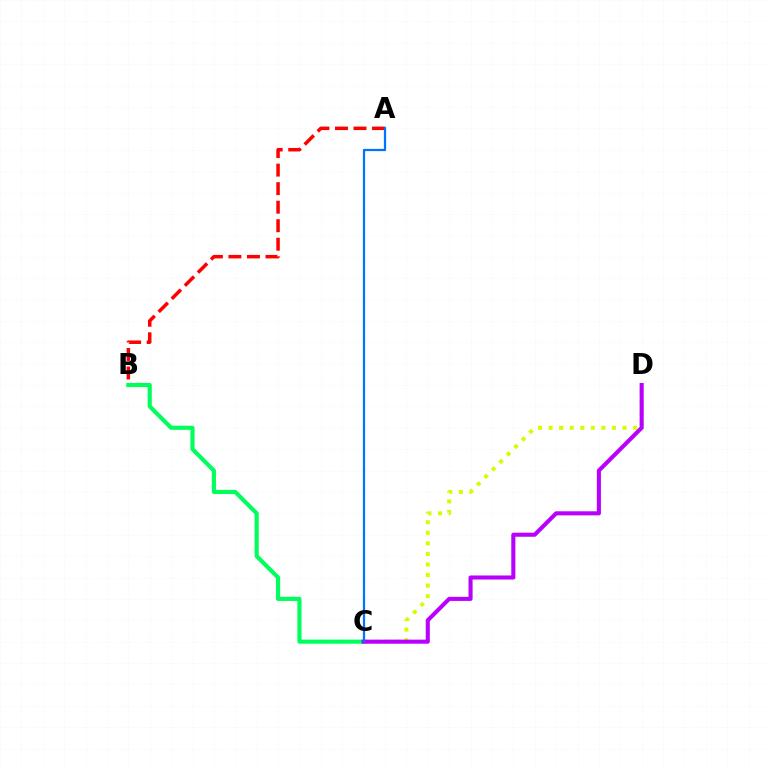{('A', 'B'): [{'color': '#ff0000', 'line_style': 'dashed', 'thickness': 2.52}], ('B', 'C'): [{'color': '#00ff5c', 'line_style': 'solid', 'thickness': 2.98}], ('C', 'D'): [{'color': '#d1ff00', 'line_style': 'dotted', 'thickness': 2.87}, {'color': '#b900ff', 'line_style': 'solid', 'thickness': 2.93}], ('A', 'C'): [{'color': '#0074ff', 'line_style': 'solid', 'thickness': 1.61}]}